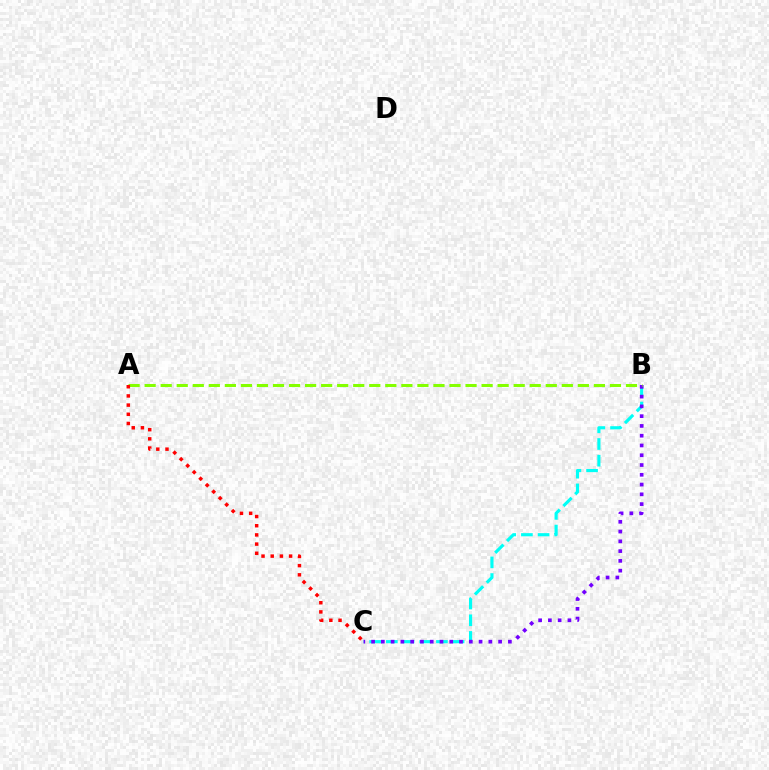{('B', 'C'): [{'color': '#00fff6', 'line_style': 'dashed', 'thickness': 2.27}, {'color': '#7200ff', 'line_style': 'dotted', 'thickness': 2.65}], ('A', 'B'): [{'color': '#84ff00', 'line_style': 'dashed', 'thickness': 2.18}], ('A', 'C'): [{'color': '#ff0000', 'line_style': 'dotted', 'thickness': 2.5}]}